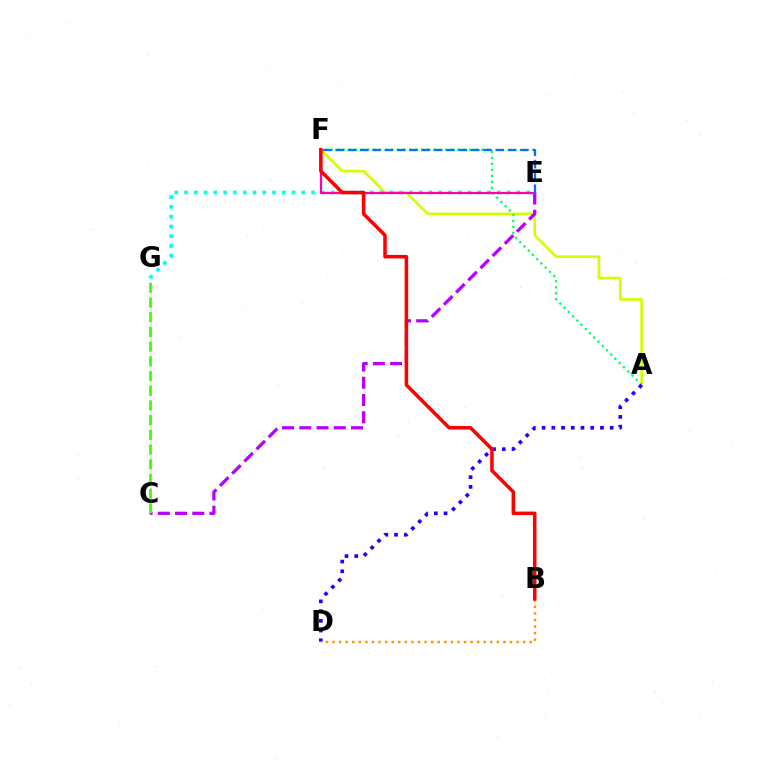{('A', 'F'): [{'color': '#d1ff00', 'line_style': 'solid', 'thickness': 1.91}, {'color': '#00ff5c', 'line_style': 'dotted', 'thickness': 1.63}], ('E', 'G'): [{'color': '#00fff6', 'line_style': 'dotted', 'thickness': 2.66}], ('C', 'E'): [{'color': '#b900ff', 'line_style': 'dashed', 'thickness': 2.34}], ('E', 'F'): [{'color': '#ff00ac', 'line_style': 'solid', 'thickness': 1.62}, {'color': '#0074ff', 'line_style': 'dashed', 'thickness': 1.67}], ('A', 'D'): [{'color': '#2500ff', 'line_style': 'dotted', 'thickness': 2.64}], ('B', 'D'): [{'color': '#ff9400', 'line_style': 'dotted', 'thickness': 1.79}], ('B', 'F'): [{'color': '#ff0000', 'line_style': 'solid', 'thickness': 2.53}], ('C', 'G'): [{'color': '#3dff00', 'line_style': 'dashed', 'thickness': 2.0}]}